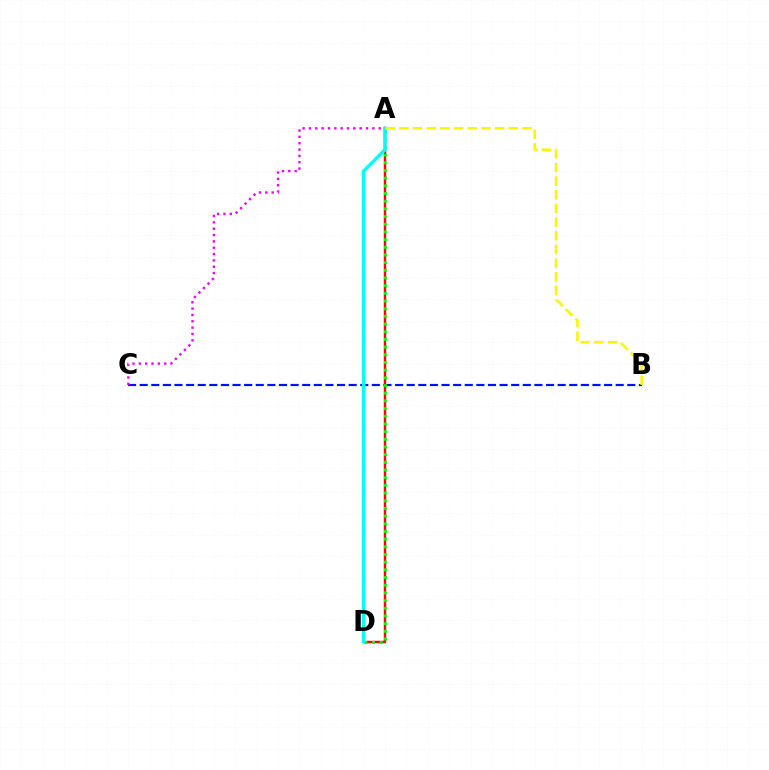{('B', 'C'): [{'color': '#0010ff', 'line_style': 'dashed', 'thickness': 1.58}], ('A', 'D'): [{'color': '#ff0000', 'line_style': 'solid', 'thickness': 1.76}, {'color': '#08ff00', 'line_style': 'dotted', 'thickness': 2.09}, {'color': '#00fff6', 'line_style': 'solid', 'thickness': 2.44}], ('A', 'C'): [{'color': '#ee00ff', 'line_style': 'dotted', 'thickness': 1.72}], ('A', 'B'): [{'color': '#fcf500', 'line_style': 'dashed', 'thickness': 1.86}]}